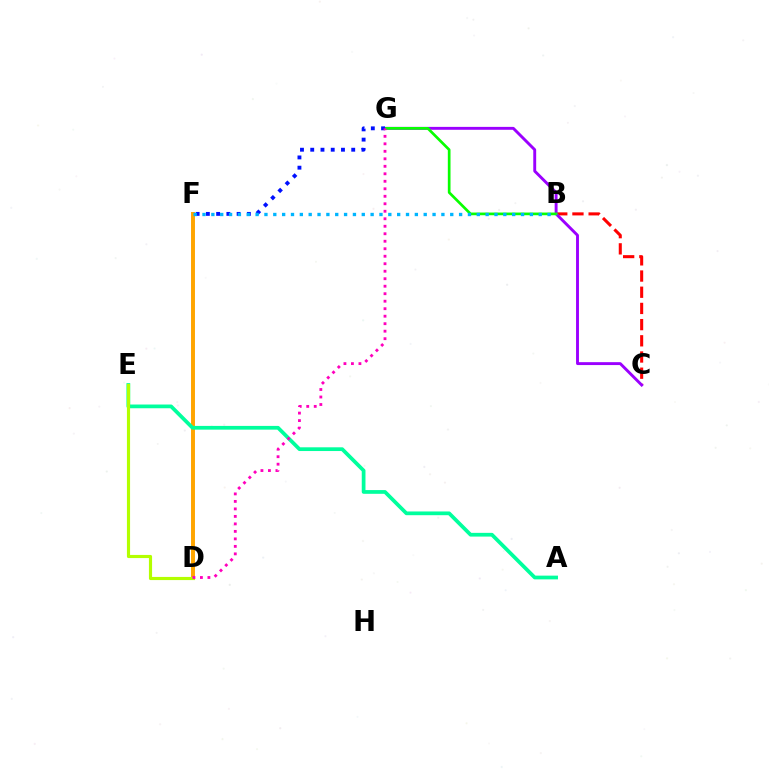{('B', 'C'): [{'color': '#ff0000', 'line_style': 'dashed', 'thickness': 2.2}], ('D', 'F'): [{'color': '#ffa500', 'line_style': 'solid', 'thickness': 2.84}], ('C', 'G'): [{'color': '#9b00ff', 'line_style': 'solid', 'thickness': 2.09}], ('B', 'G'): [{'color': '#08ff00', 'line_style': 'solid', 'thickness': 1.94}], ('F', 'G'): [{'color': '#0010ff', 'line_style': 'dotted', 'thickness': 2.78}], ('B', 'F'): [{'color': '#00b5ff', 'line_style': 'dotted', 'thickness': 2.4}], ('A', 'E'): [{'color': '#00ff9d', 'line_style': 'solid', 'thickness': 2.69}], ('D', 'E'): [{'color': '#b3ff00', 'line_style': 'solid', 'thickness': 2.27}], ('D', 'G'): [{'color': '#ff00bd', 'line_style': 'dotted', 'thickness': 2.04}]}